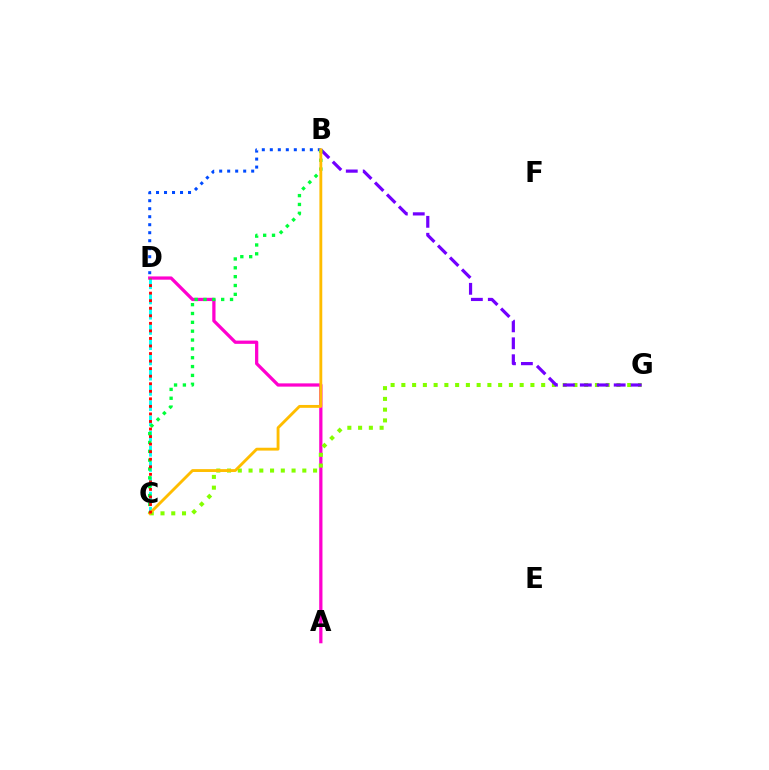{('A', 'D'): [{'color': '#ff00cf', 'line_style': 'solid', 'thickness': 2.34}], ('B', 'D'): [{'color': '#004bff', 'line_style': 'dotted', 'thickness': 2.17}], ('C', 'G'): [{'color': '#84ff00', 'line_style': 'dotted', 'thickness': 2.92}], ('B', 'G'): [{'color': '#7200ff', 'line_style': 'dashed', 'thickness': 2.3}], ('C', 'D'): [{'color': '#00fff6', 'line_style': 'dashed', 'thickness': 2.07}, {'color': '#ff0000', 'line_style': 'dotted', 'thickness': 2.05}], ('B', 'C'): [{'color': '#00ff39', 'line_style': 'dotted', 'thickness': 2.4}, {'color': '#ffbd00', 'line_style': 'solid', 'thickness': 2.06}]}